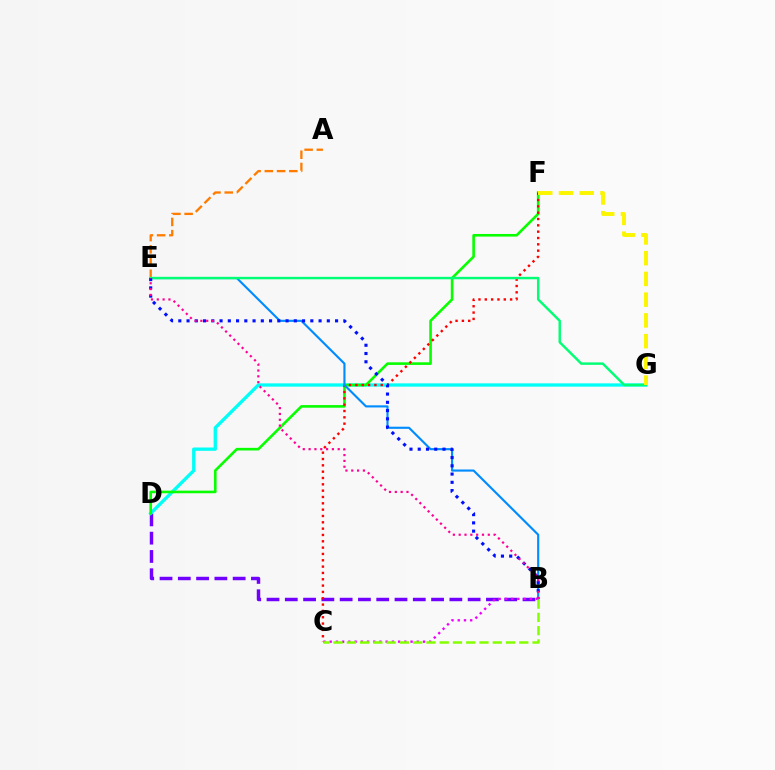{('B', 'D'): [{'color': '#7200ff', 'line_style': 'dashed', 'thickness': 2.48}], ('D', 'G'): [{'color': '#00fff6', 'line_style': 'solid', 'thickness': 2.38}], ('D', 'F'): [{'color': '#08ff00', 'line_style': 'solid', 'thickness': 1.88}], ('C', 'F'): [{'color': '#ff0000', 'line_style': 'dotted', 'thickness': 1.72}], ('B', 'E'): [{'color': '#008cff', 'line_style': 'solid', 'thickness': 1.54}, {'color': '#0010ff', 'line_style': 'dotted', 'thickness': 2.24}, {'color': '#ff0094', 'line_style': 'dotted', 'thickness': 1.58}], ('A', 'E'): [{'color': '#ff7c00', 'line_style': 'dashed', 'thickness': 1.66}], ('E', 'G'): [{'color': '#00ff74', 'line_style': 'solid', 'thickness': 1.76}], ('F', 'G'): [{'color': '#fcf500', 'line_style': 'dashed', 'thickness': 2.82}], ('B', 'C'): [{'color': '#ee00ff', 'line_style': 'dotted', 'thickness': 1.69}, {'color': '#84ff00', 'line_style': 'dashed', 'thickness': 1.8}]}